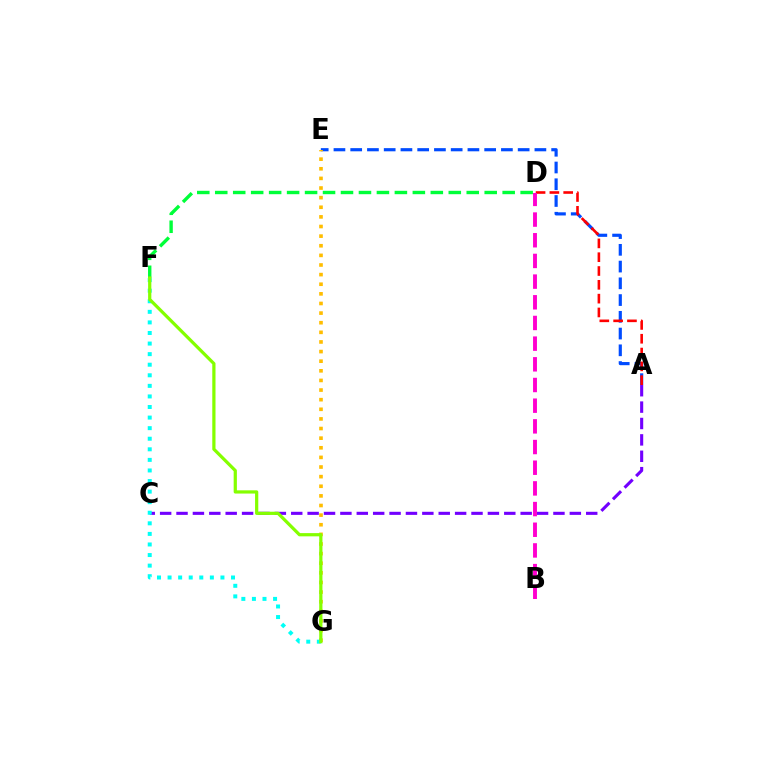{('A', 'E'): [{'color': '#004bff', 'line_style': 'dashed', 'thickness': 2.27}], ('A', 'D'): [{'color': '#ff0000', 'line_style': 'dashed', 'thickness': 1.88}], ('A', 'C'): [{'color': '#7200ff', 'line_style': 'dashed', 'thickness': 2.23}], ('B', 'D'): [{'color': '#ff00cf', 'line_style': 'dashed', 'thickness': 2.81}], ('E', 'G'): [{'color': '#ffbd00', 'line_style': 'dotted', 'thickness': 2.61}], ('D', 'F'): [{'color': '#00ff39', 'line_style': 'dashed', 'thickness': 2.44}], ('F', 'G'): [{'color': '#00fff6', 'line_style': 'dotted', 'thickness': 2.87}, {'color': '#84ff00', 'line_style': 'solid', 'thickness': 2.32}]}